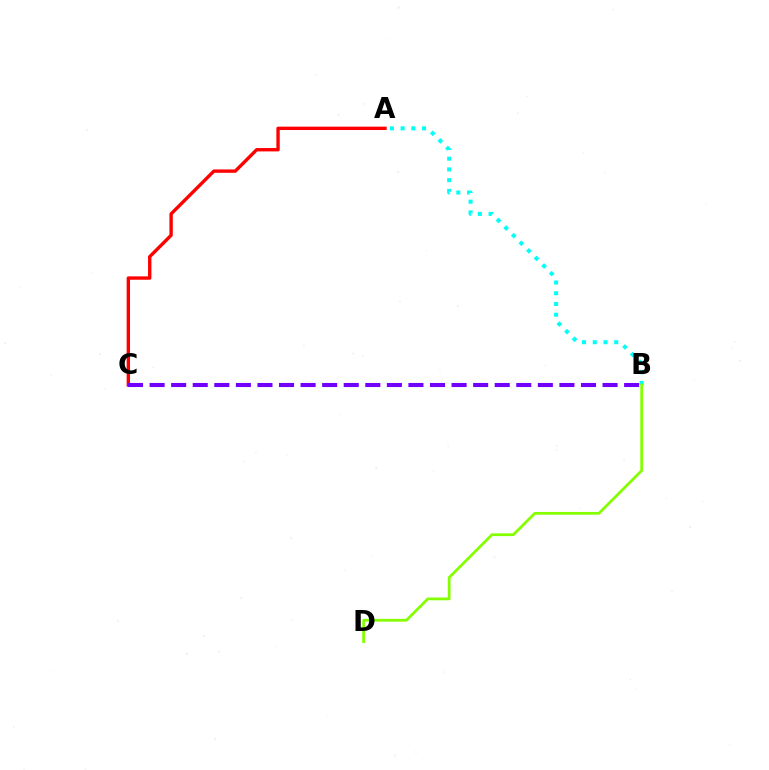{('A', 'B'): [{'color': '#00fff6', 'line_style': 'dotted', 'thickness': 2.92}], ('B', 'D'): [{'color': '#84ff00', 'line_style': 'solid', 'thickness': 1.98}], ('A', 'C'): [{'color': '#ff0000', 'line_style': 'solid', 'thickness': 2.43}], ('B', 'C'): [{'color': '#7200ff', 'line_style': 'dashed', 'thickness': 2.93}]}